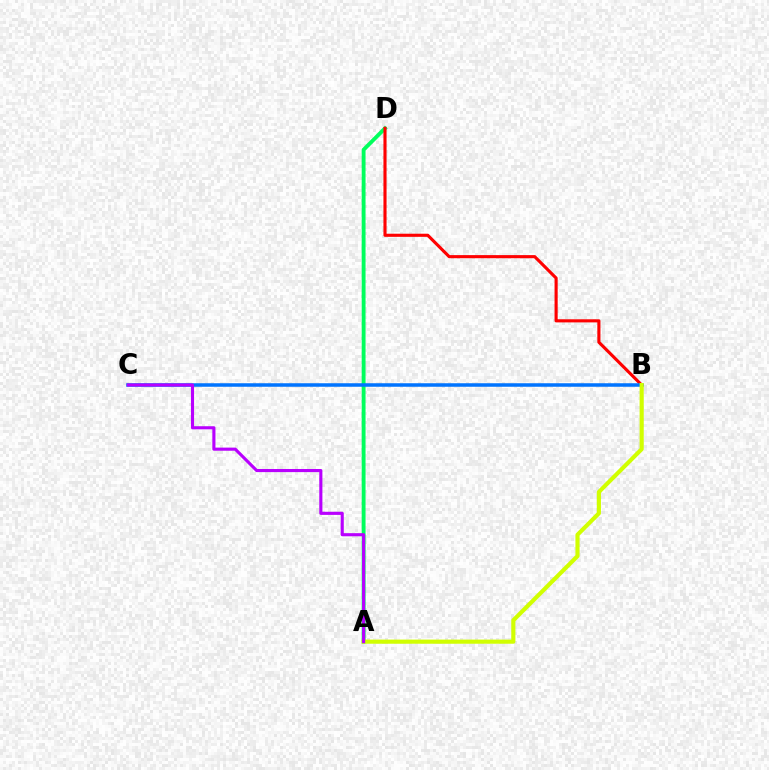{('A', 'D'): [{'color': '#00ff5c', 'line_style': 'solid', 'thickness': 2.78}], ('B', 'D'): [{'color': '#ff0000', 'line_style': 'solid', 'thickness': 2.24}], ('B', 'C'): [{'color': '#0074ff', 'line_style': 'solid', 'thickness': 2.53}], ('A', 'B'): [{'color': '#d1ff00', 'line_style': 'solid', 'thickness': 2.98}], ('A', 'C'): [{'color': '#b900ff', 'line_style': 'solid', 'thickness': 2.24}]}